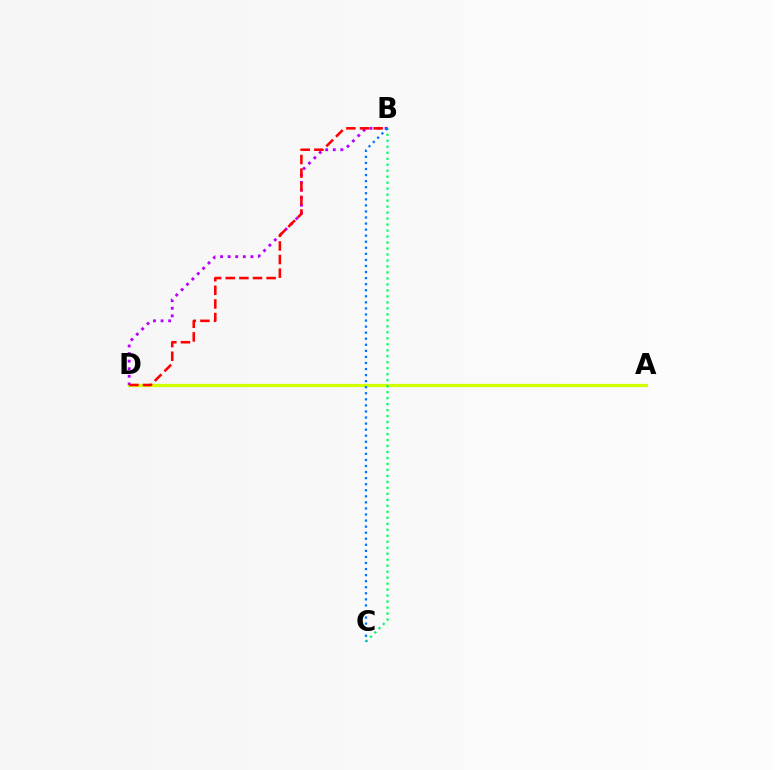{('A', 'D'): [{'color': '#d1ff00', 'line_style': 'solid', 'thickness': 2.33}], ('B', 'D'): [{'color': '#b900ff', 'line_style': 'dotted', 'thickness': 2.06}, {'color': '#ff0000', 'line_style': 'dashed', 'thickness': 1.85}], ('B', 'C'): [{'color': '#00ff5c', 'line_style': 'dotted', 'thickness': 1.63}, {'color': '#0074ff', 'line_style': 'dotted', 'thickness': 1.65}]}